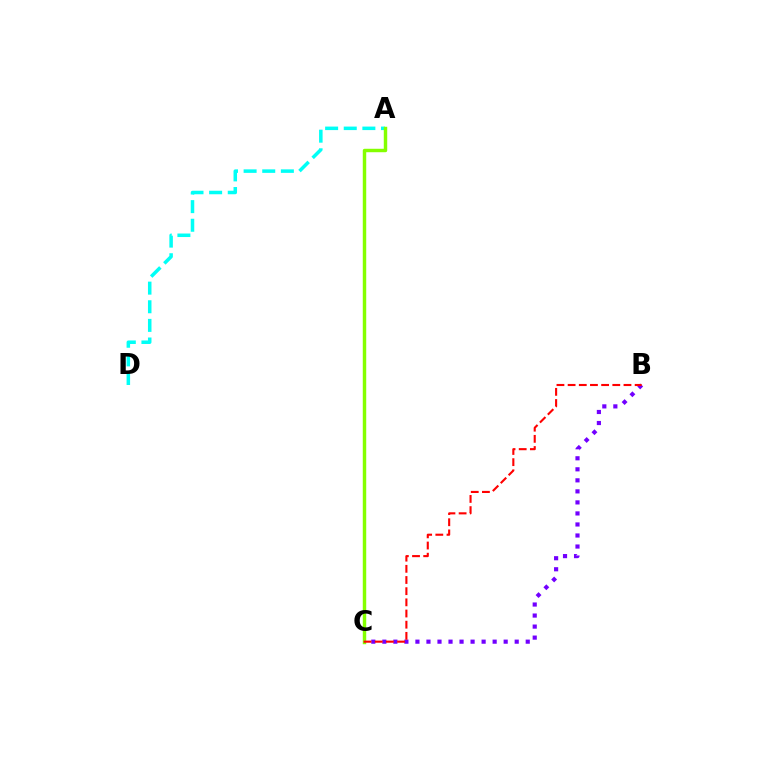{('A', 'D'): [{'color': '#00fff6', 'line_style': 'dashed', 'thickness': 2.53}], ('B', 'C'): [{'color': '#7200ff', 'line_style': 'dotted', 'thickness': 3.0}, {'color': '#ff0000', 'line_style': 'dashed', 'thickness': 1.52}], ('A', 'C'): [{'color': '#84ff00', 'line_style': 'solid', 'thickness': 2.48}]}